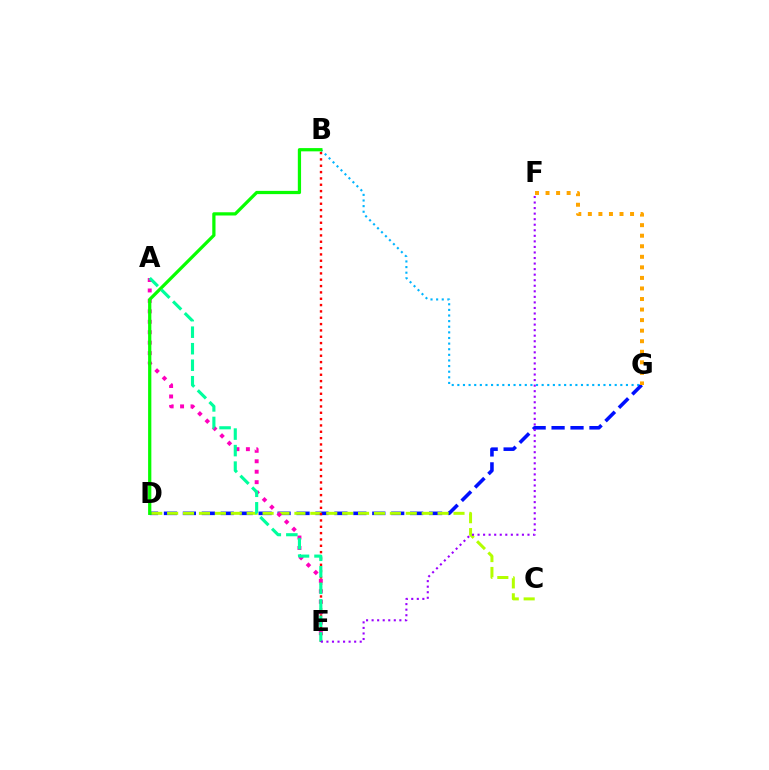{('B', 'G'): [{'color': '#00b5ff', 'line_style': 'dotted', 'thickness': 1.53}], ('D', 'G'): [{'color': '#0010ff', 'line_style': 'dashed', 'thickness': 2.57}], ('C', 'D'): [{'color': '#b3ff00', 'line_style': 'dashed', 'thickness': 2.16}], ('A', 'E'): [{'color': '#ff00bd', 'line_style': 'dotted', 'thickness': 2.84}, {'color': '#00ff9d', 'line_style': 'dashed', 'thickness': 2.24}], ('B', 'E'): [{'color': '#ff0000', 'line_style': 'dotted', 'thickness': 1.72}], ('B', 'D'): [{'color': '#08ff00', 'line_style': 'solid', 'thickness': 2.33}], ('F', 'G'): [{'color': '#ffa500', 'line_style': 'dotted', 'thickness': 2.87}], ('E', 'F'): [{'color': '#9b00ff', 'line_style': 'dotted', 'thickness': 1.51}]}